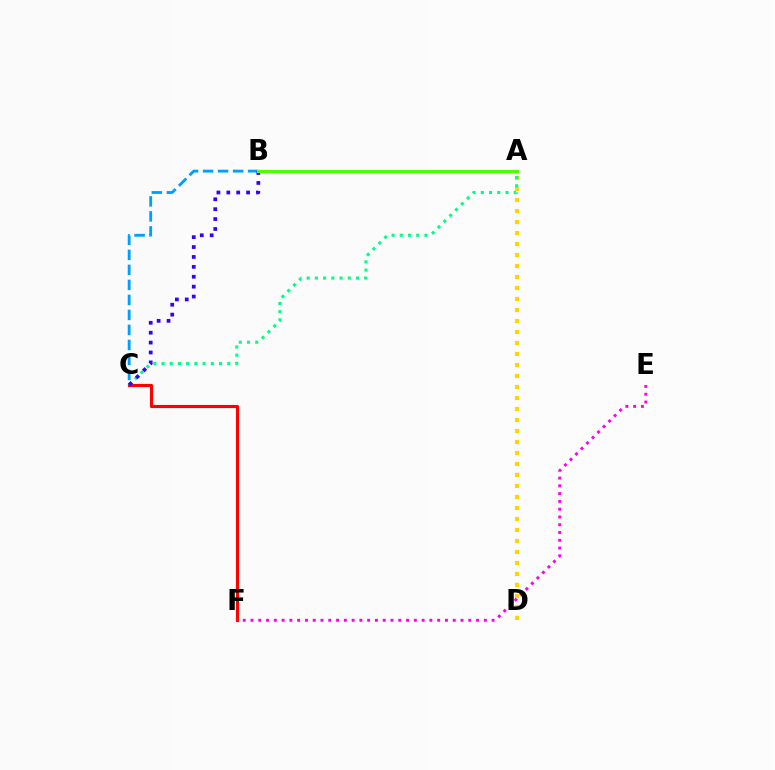{('A', 'D'): [{'color': '#ffd500', 'line_style': 'dotted', 'thickness': 2.99}], ('C', 'F'): [{'color': '#ff0000', 'line_style': 'solid', 'thickness': 2.25}], ('B', 'C'): [{'color': '#009eff', 'line_style': 'dashed', 'thickness': 2.04}, {'color': '#3700ff', 'line_style': 'dotted', 'thickness': 2.69}], ('A', 'C'): [{'color': '#00ff86', 'line_style': 'dotted', 'thickness': 2.23}], ('E', 'F'): [{'color': '#ff00ed', 'line_style': 'dotted', 'thickness': 2.11}], ('A', 'B'): [{'color': '#4fff00', 'line_style': 'solid', 'thickness': 2.26}]}